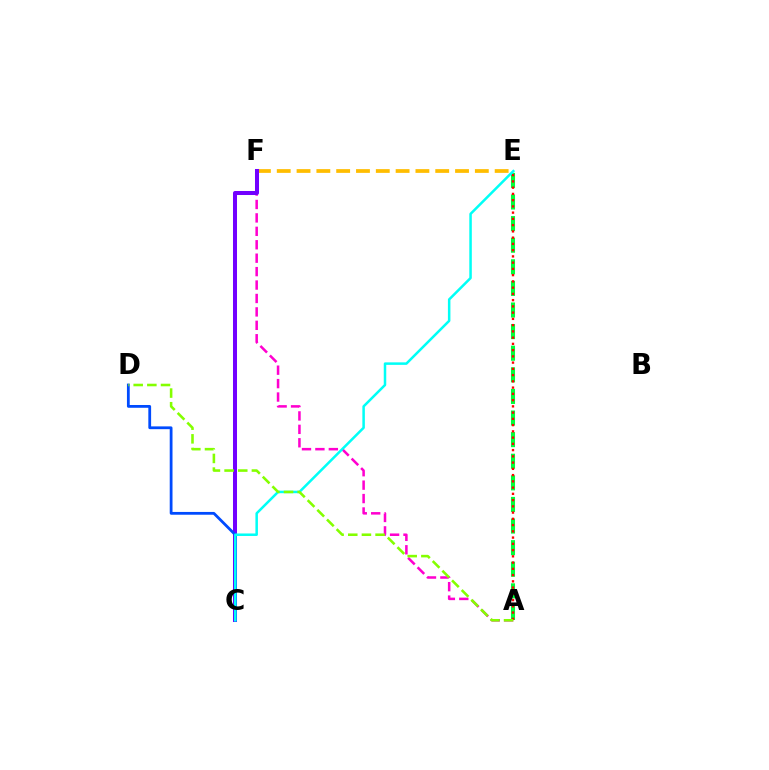{('A', 'F'): [{'color': '#ff00cf', 'line_style': 'dashed', 'thickness': 1.82}], ('E', 'F'): [{'color': '#ffbd00', 'line_style': 'dashed', 'thickness': 2.69}], ('C', 'F'): [{'color': '#7200ff', 'line_style': 'solid', 'thickness': 2.89}], ('C', 'D'): [{'color': '#004bff', 'line_style': 'solid', 'thickness': 2.0}], ('A', 'E'): [{'color': '#00ff39', 'line_style': 'dashed', 'thickness': 2.93}, {'color': '#ff0000', 'line_style': 'dotted', 'thickness': 1.7}], ('C', 'E'): [{'color': '#00fff6', 'line_style': 'solid', 'thickness': 1.81}], ('A', 'D'): [{'color': '#84ff00', 'line_style': 'dashed', 'thickness': 1.86}]}